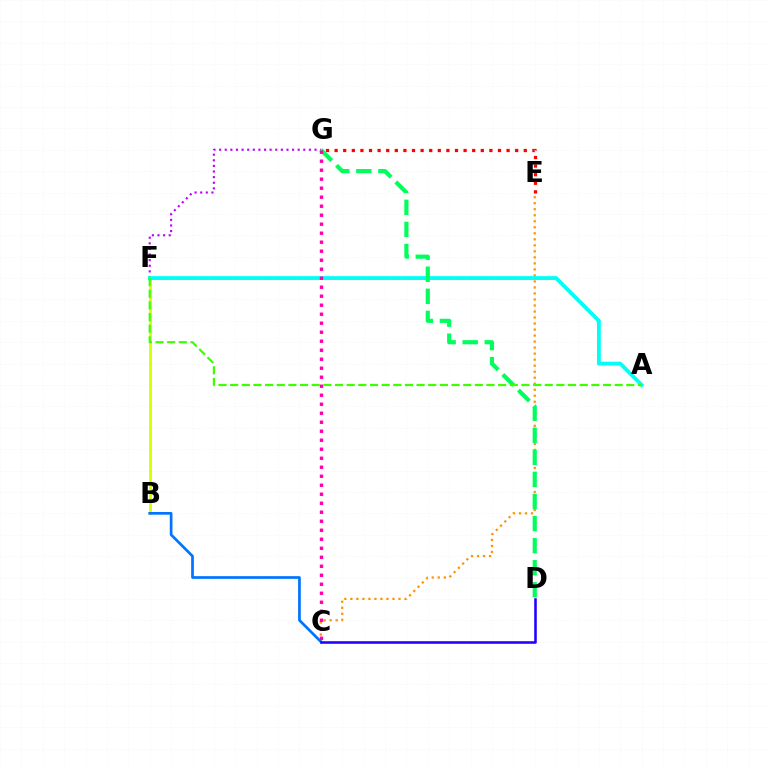{('F', 'G'): [{'color': '#b900ff', 'line_style': 'dotted', 'thickness': 1.52}], ('B', 'F'): [{'color': '#d1ff00', 'line_style': 'solid', 'thickness': 1.95}], ('E', 'G'): [{'color': '#ff0000', 'line_style': 'dotted', 'thickness': 2.34}], ('C', 'E'): [{'color': '#ff9400', 'line_style': 'dotted', 'thickness': 1.63}], ('A', 'F'): [{'color': '#00fff6', 'line_style': 'solid', 'thickness': 2.76}, {'color': '#3dff00', 'line_style': 'dashed', 'thickness': 1.58}], ('D', 'G'): [{'color': '#00ff5c', 'line_style': 'dashed', 'thickness': 3.0}], ('C', 'G'): [{'color': '#ff00ac', 'line_style': 'dotted', 'thickness': 2.45}], ('B', 'C'): [{'color': '#0074ff', 'line_style': 'solid', 'thickness': 1.94}], ('C', 'D'): [{'color': '#2500ff', 'line_style': 'solid', 'thickness': 1.84}]}